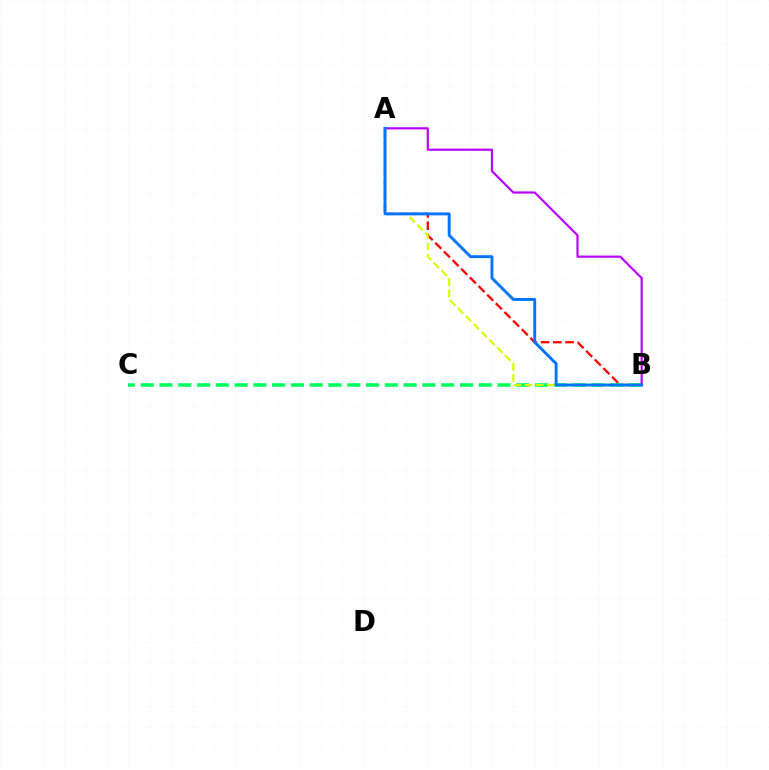{('A', 'B'): [{'color': '#ff0000', 'line_style': 'dashed', 'thickness': 1.66}, {'color': '#d1ff00', 'line_style': 'dashed', 'thickness': 1.51}, {'color': '#b900ff', 'line_style': 'solid', 'thickness': 1.56}, {'color': '#0074ff', 'line_style': 'solid', 'thickness': 2.1}], ('B', 'C'): [{'color': '#00ff5c', 'line_style': 'dashed', 'thickness': 2.55}]}